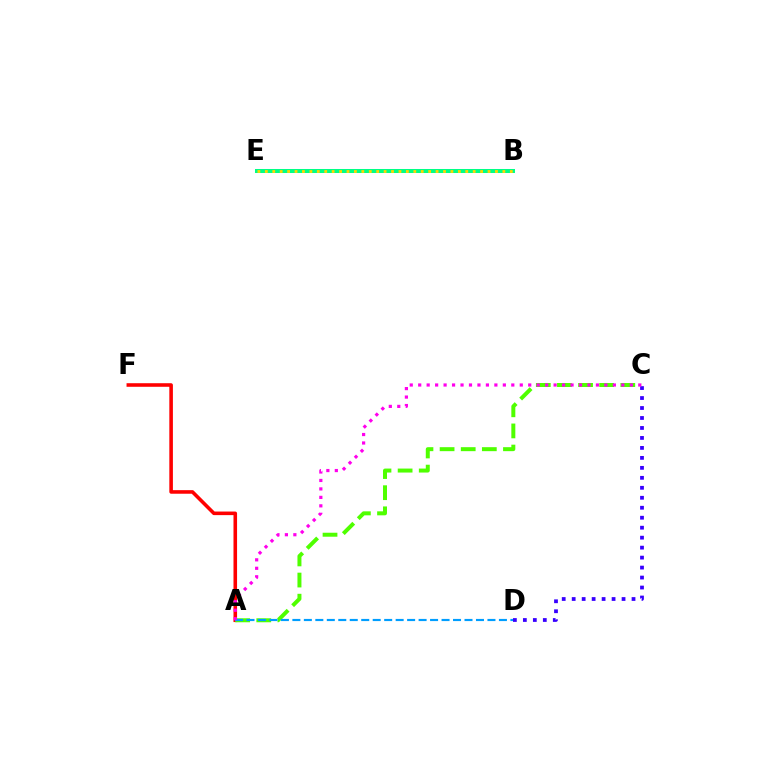{('A', 'F'): [{'color': '#ff0000', 'line_style': 'solid', 'thickness': 2.58}], ('A', 'C'): [{'color': '#4fff00', 'line_style': 'dashed', 'thickness': 2.87}, {'color': '#ff00ed', 'line_style': 'dotted', 'thickness': 2.3}], ('C', 'D'): [{'color': '#3700ff', 'line_style': 'dotted', 'thickness': 2.71}], ('B', 'E'): [{'color': '#00ff86', 'line_style': 'solid', 'thickness': 2.89}, {'color': '#ffd500', 'line_style': 'dotted', 'thickness': 2.02}], ('A', 'D'): [{'color': '#009eff', 'line_style': 'dashed', 'thickness': 1.56}]}